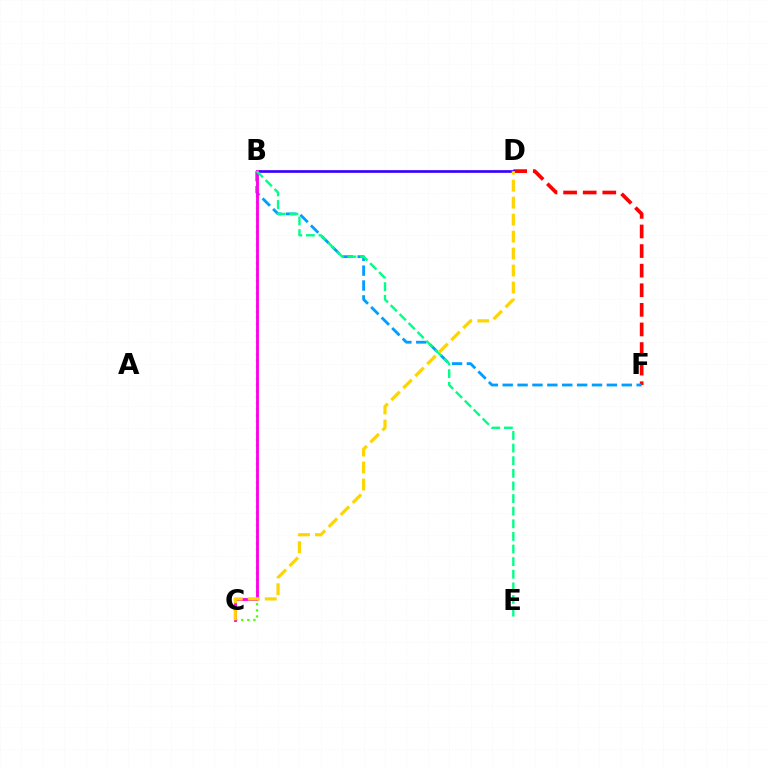{('D', 'F'): [{'color': '#ff0000', 'line_style': 'dashed', 'thickness': 2.66}], ('B', 'D'): [{'color': '#3700ff', 'line_style': 'solid', 'thickness': 1.93}], ('B', 'F'): [{'color': '#009eff', 'line_style': 'dashed', 'thickness': 2.02}], ('B', 'C'): [{'color': '#4fff00', 'line_style': 'dotted', 'thickness': 1.66}, {'color': '#ff00ed', 'line_style': 'solid', 'thickness': 2.06}], ('B', 'E'): [{'color': '#00ff86', 'line_style': 'dashed', 'thickness': 1.71}], ('C', 'D'): [{'color': '#ffd500', 'line_style': 'dashed', 'thickness': 2.31}]}